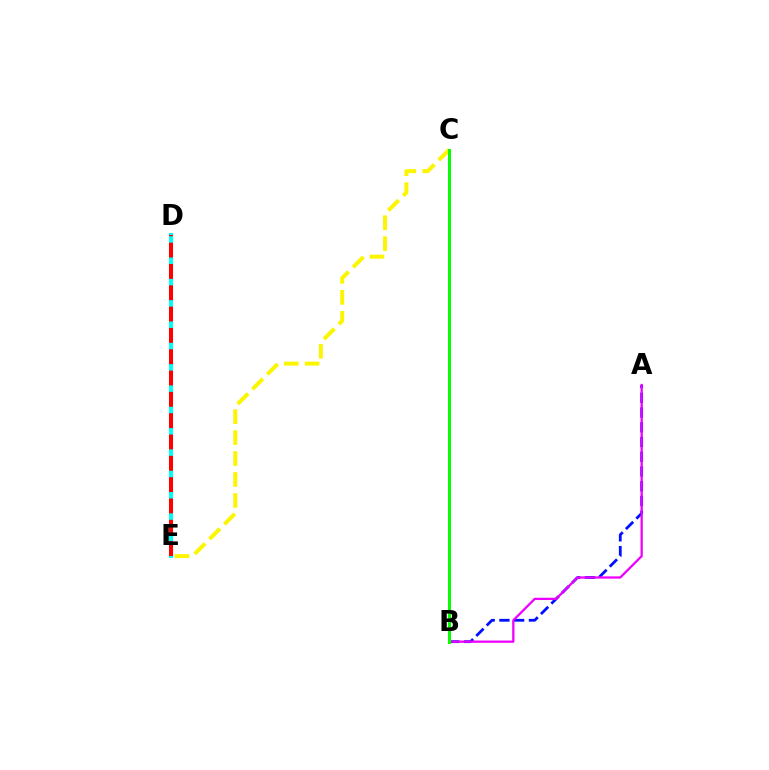{('D', 'E'): [{'color': '#00fff6', 'line_style': 'solid', 'thickness': 2.88}, {'color': '#ff0000', 'line_style': 'dashed', 'thickness': 2.9}], ('A', 'B'): [{'color': '#0010ff', 'line_style': 'dashed', 'thickness': 2.0}, {'color': '#ee00ff', 'line_style': 'solid', 'thickness': 1.63}], ('C', 'E'): [{'color': '#fcf500', 'line_style': 'dashed', 'thickness': 2.85}], ('B', 'C'): [{'color': '#08ff00', 'line_style': 'solid', 'thickness': 2.17}]}